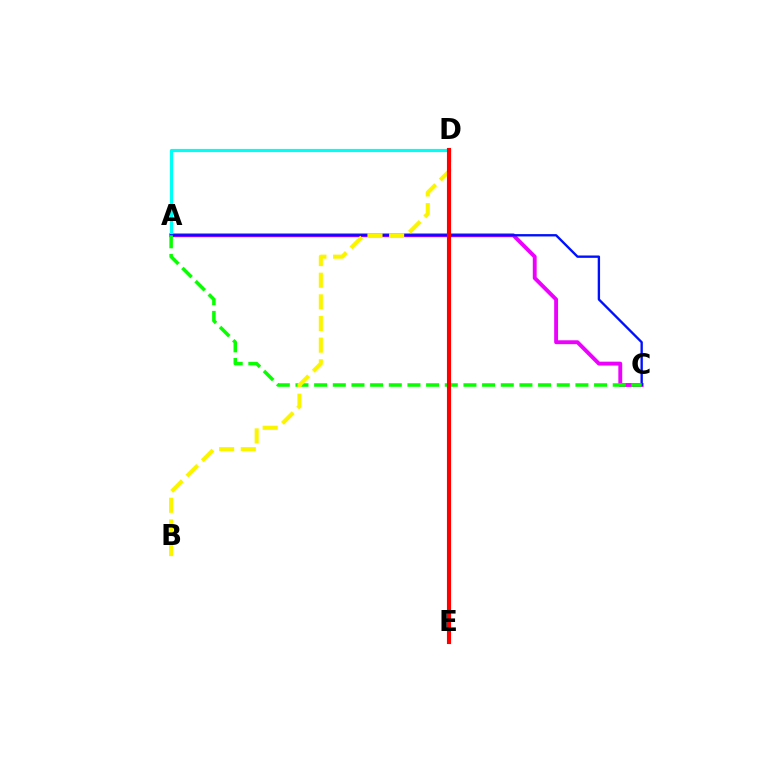{('A', 'C'): [{'color': '#ee00ff', 'line_style': 'solid', 'thickness': 2.79}, {'color': '#0010ff', 'line_style': 'solid', 'thickness': 1.69}, {'color': '#08ff00', 'line_style': 'dashed', 'thickness': 2.54}], ('A', 'D'): [{'color': '#00fff6', 'line_style': 'solid', 'thickness': 2.28}], ('B', 'D'): [{'color': '#fcf500', 'line_style': 'dashed', 'thickness': 2.94}], ('D', 'E'): [{'color': '#ff0000', 'line_style': 'solid', 'thickness': 2.96}]}